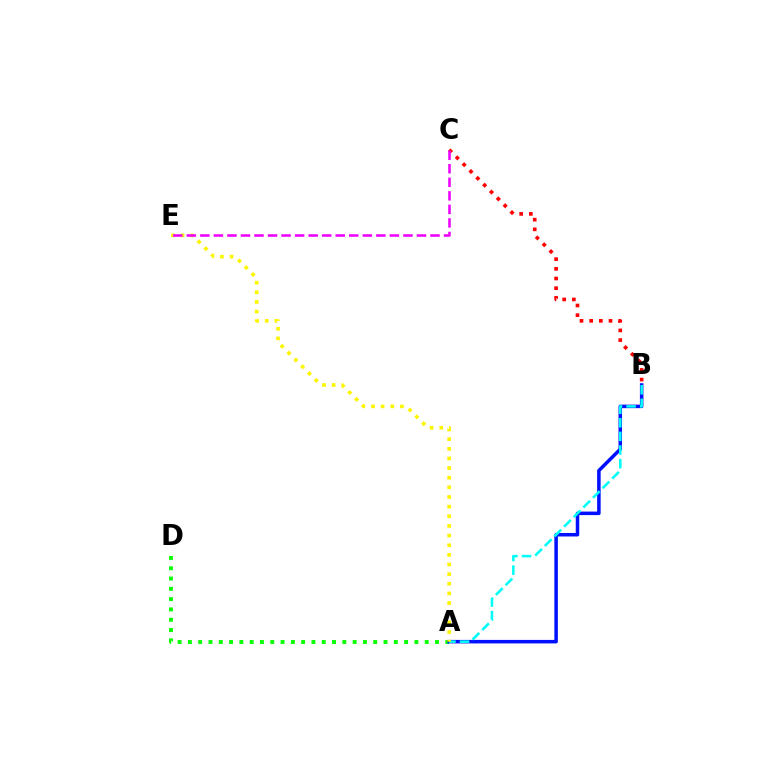{('A', 'D'): [{'color': '#08ff00', 'line_style': 'dotted', 'thickness': 2.8}], ('A', 'B'): [{'color': '#0010ff', 'line_style': 'solid', 'thickness': 2.53}, {'color': '#00fff6', 'line_style': 'dashed', 'thickness': 1.85}], ('B', 'C'): [{'color': '#ff0000', 'line_style': 'dotted', 'thickness': 2.63}], ('A', 'E'): [{'color': '#fcf500', 'line_style': 'dotted', 'thickness': 2.62}], ('C', 'E'): [{'color': '#ee00ff', 'line_style': 'dashed', 'thickness': 1.84}]}